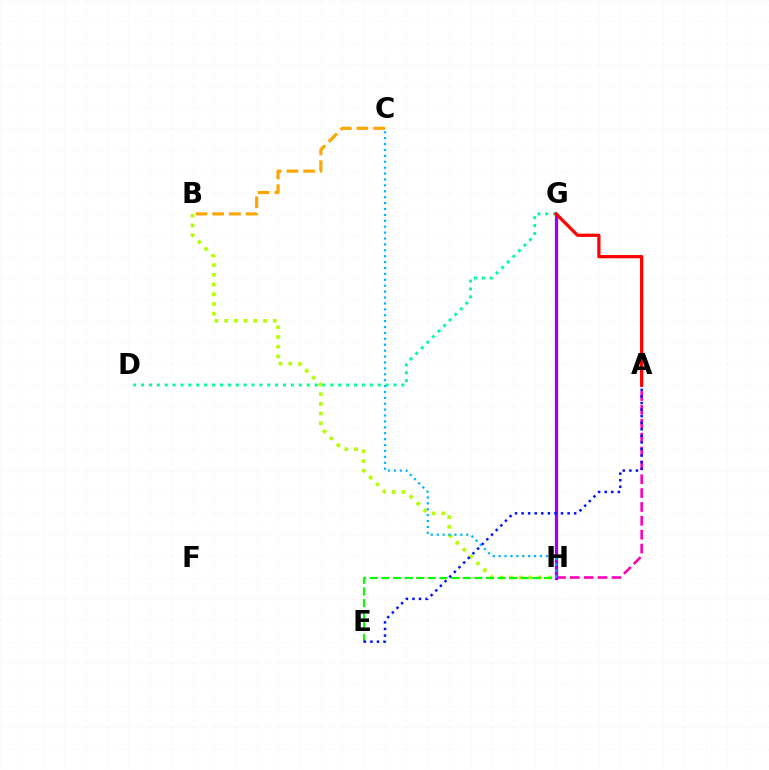{('A', 'H'): [{'color': '#ff00bd', 'line_style': 'dashed', 'thickness': 1.88}], ('B', 'H'): [{'color': '#b3ff00', 'line_style': 'dotted', 'thickness': 2.64}], ('G', 'H'): [{'color': '#9b00ff', 'line_style': 'solid', 'thickness': 2.32}], ('C', 'H'): [{'color': '#00b5ff', 'line_style': 'dotted', 'thickness': 1.6}], ('E', 'H'): [{'color': '#08ff00', 'line_style': 'dashed', 'thickness': 1.58}], ('D', 'G'): [{'color': '#00ff9d', 'line_style': 'dotted', 'thickness': 2.14}], ('A', 'E'): [{'color': '#0010ff', 'line_style': 'dotted', 'thickness': 1.79}], ('A', 'G'): [{'color': '#ff0000', 'line_style': 'solid', 'thickness': 2.34}], ('B', 'C'): [{'color': '#ffa500', 'line_style': 'dashed', 'thickness': 2.27}]}